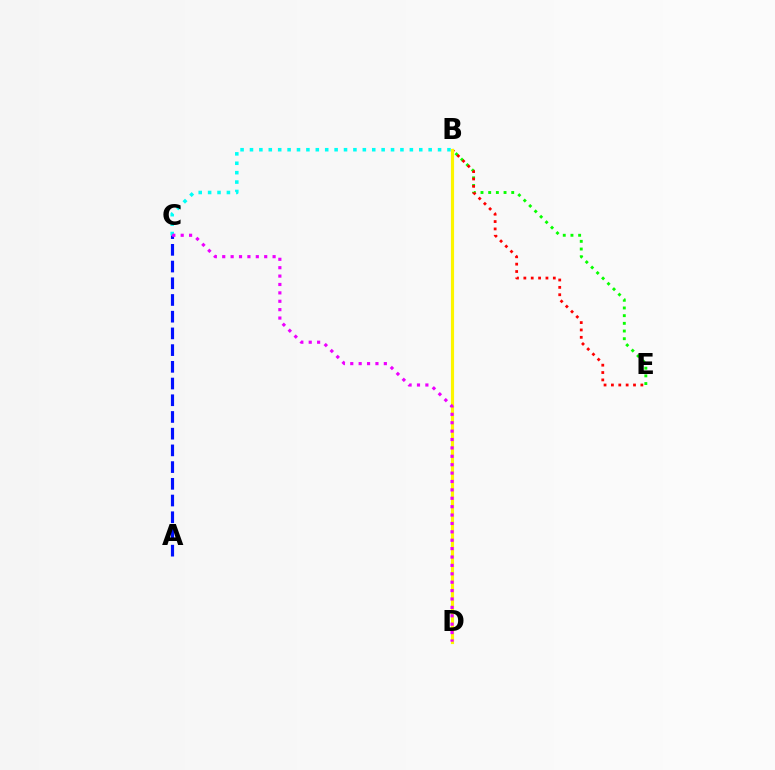{('B', 'E'): [{'color': '#08ff00', 'line_style': 'dotted', 'thickness': 2.09}, {'color': '#ff0000', 'line_style': 'dotted', 'thickness': 2.0}], ('B', 'C'): [{'color': '#00fff6', 'line_style': 'dotted', 'thickness': 2.56}], ('B', 'D'): [{'color': '#fcf500', 'line_style': 'solid', 'thickness': 2.27}], ('A', 'C'): [{'color': '#0010ff', 'line_style': 'dashed', 'thickness': 2.27}], ('C', 'D'): [{'color': '#ee00ff', 'line_style': 'dotted', 'thickness': 2.28}]}